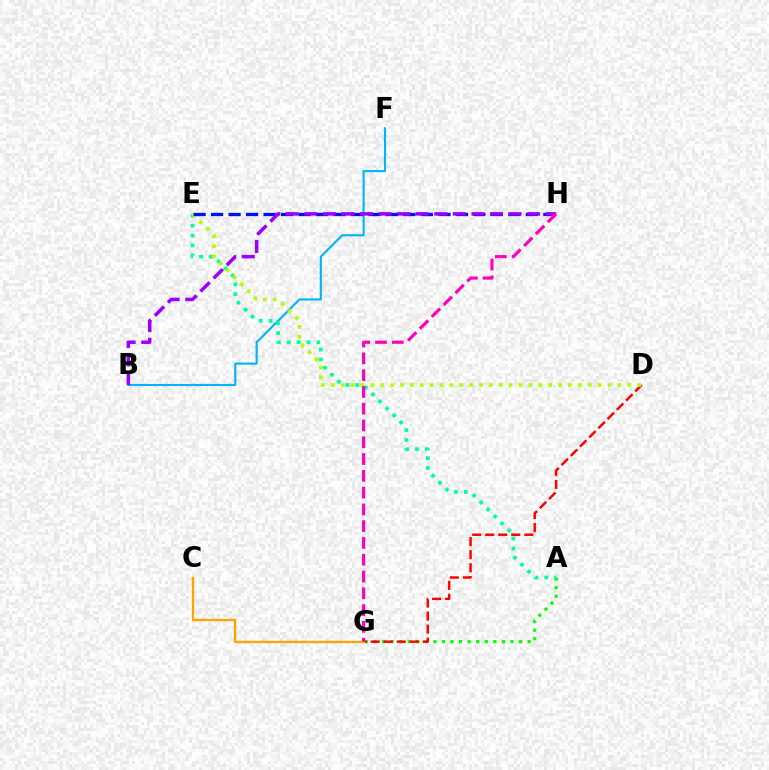{('B', 'F'): [{'color': '#00b5ff', 'line_style': 'solid', 'thickness': 1.53}], ('A', 'G'): [{'color': '#08ff00', 'line_style': 'dotted', 'thickness': 2.33}], ('A', 'E'): [{'color': '#00ff9d', 'line_style': 'dotted', 'thickness': 2.68}], ('D', 'G'): [{'color': '#ff0000', 'line_style': 'dashed', 'thickness': 1.77}], ('D', 'E'): [{'color': '#b3ff00', 'line_style': 'dotted', 'thickness': 2.68}], ('C', 'G'): [{'color': '#ffa500', 'line_style': 'solid', 'thickness': 1.68}], ('E', 'H'): [{'color': '#0010ff', 'line_style': 'dashed', 'thickness': 2.38}], ('B', 'H'): [{'color': '#9b00ff', 'line_style': 'dashed', 'thickness': 2.52}], ('G', 'H'): [{'color': '#ff00bd', 'line_style': 'dashed', 'thickness': 2.28}]}